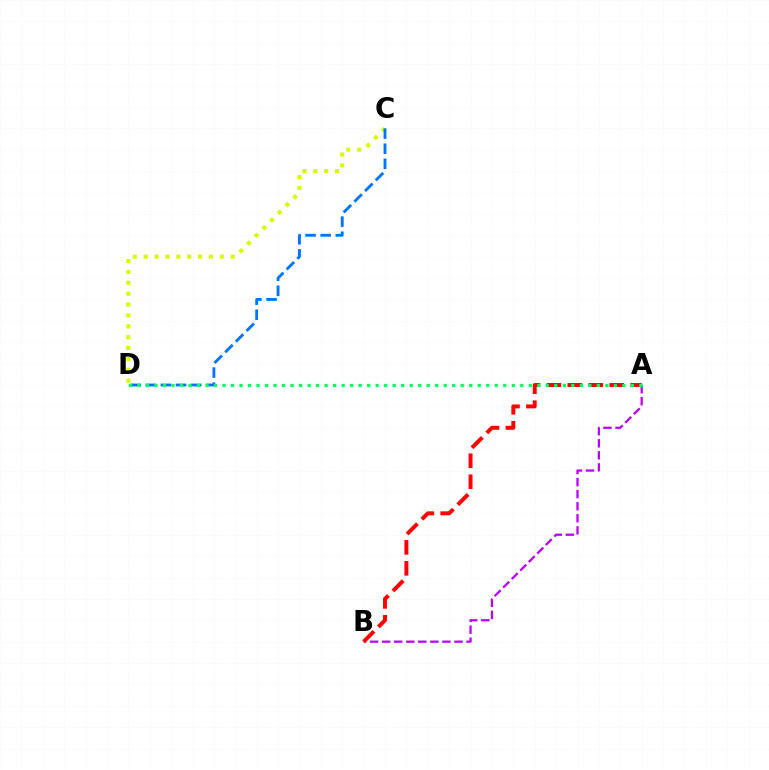{('A', 'B'): [{'color': '#b900ff', 'line_style': 'dashed', 'thickness': 1.64}, {'color': '#ff0000', 'line_style': 'dashed', 'thickness': 2.85}], ('C', 'D'): [{'color': '#d1ff00', 'line_style': 'dotted', 'thickness': 2.96}, {'color': '#0074ff', 'line_style': 'dashed', 'thickness': 2.05}], ('A', 'D'): [{'color': '#00ff5c', 'line_style': 'dotted', 'thickness': 2.31}]}